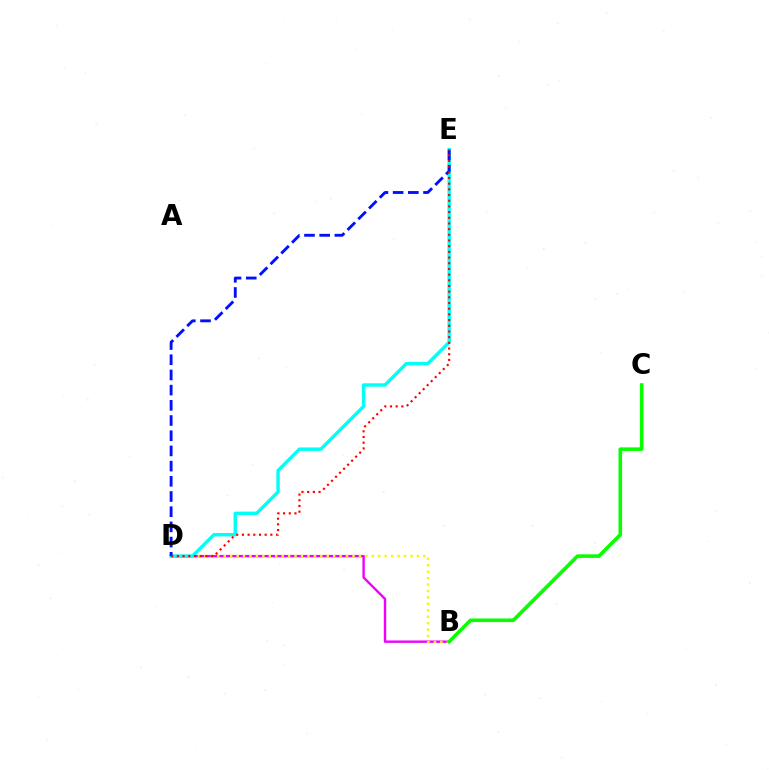{('B', 'D'): [{'color': '#ee00ff', 'line_style': 'solid', 'thickness': 1.72}, {'color': '#fcf500', 'line_style': 'dotted', 'thickness': 1.75}], ('D', 'E'): [{'color': '#00fff6', 'line_style': 'solid', 'thickness': 2.47}, {'color': '#0010ff', 'line_style': 'dashed', 'thickness': 2.06}, {'color': '#ff0000', 'line_style': 'dotted', 'thickness': 1.54}], ('B', 'C'): [{'color': '#08ff00', 'line_style': 'solid', 'thickness': 2.58}]}